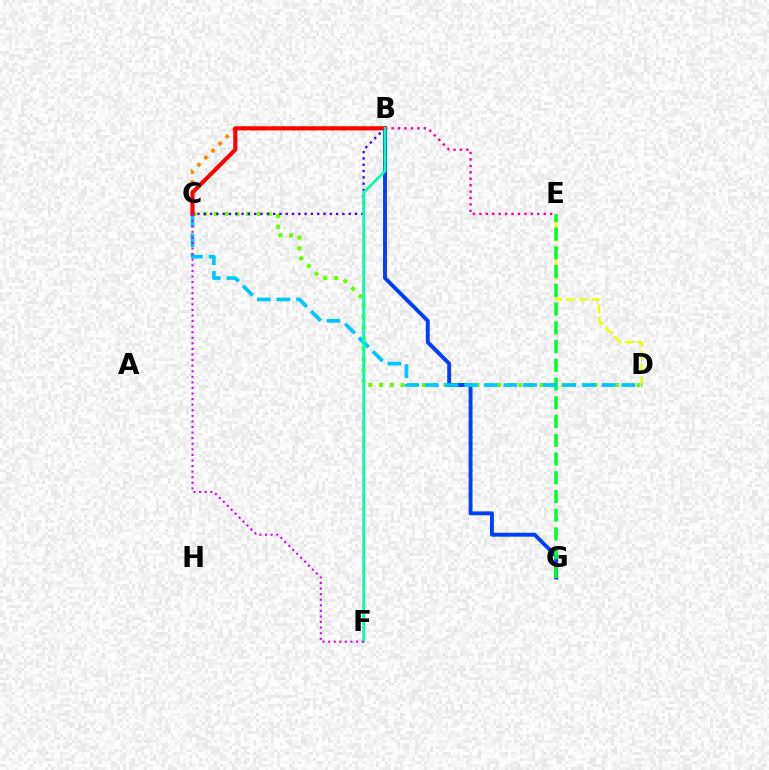{('B', 'E'): [{'color': '#ff00a0', 'line_style': 'dotted', 'thickness': 1.75}], ('C', 'D'): [{'color': '#66ff00', 'line_style': 'dotted', 'thickness': 2.91}, {'color': '#00c7ff', 'line_style': 'dashed', 'thickness': 2.67}], ('B', 'C'): [{'color': '#ff8800', 'line_style': 'dotted', 'thickness': 2.71}, {'color': '#ff0000', 'line_style': 'solid', 'thickness': 2.94}, {'color': '#4f00ff', 'line_style': 'dotted', 'thickness': 1.71}], ('B', 'G'): [{'color': '#003fff', 'line_style': 'solid', 'thickness': 2.81}], ('D', 'E'): [{'color': '#eeff00', 'line_style': 'dashed', 'thickness': 1.73}], ('E', 'G'): [{'color': '#00ff27', 'line_style': 'dashed', 'thickness': 2.55}], ('B', 'F'): [{'color': '#00ffaf', 'line_style': 'solid', 'thickness': 1.94}], ('C', 'F'): [{'color': '#d600ff', 'line_style': 'dotted', 'thickness': 1.52}]}